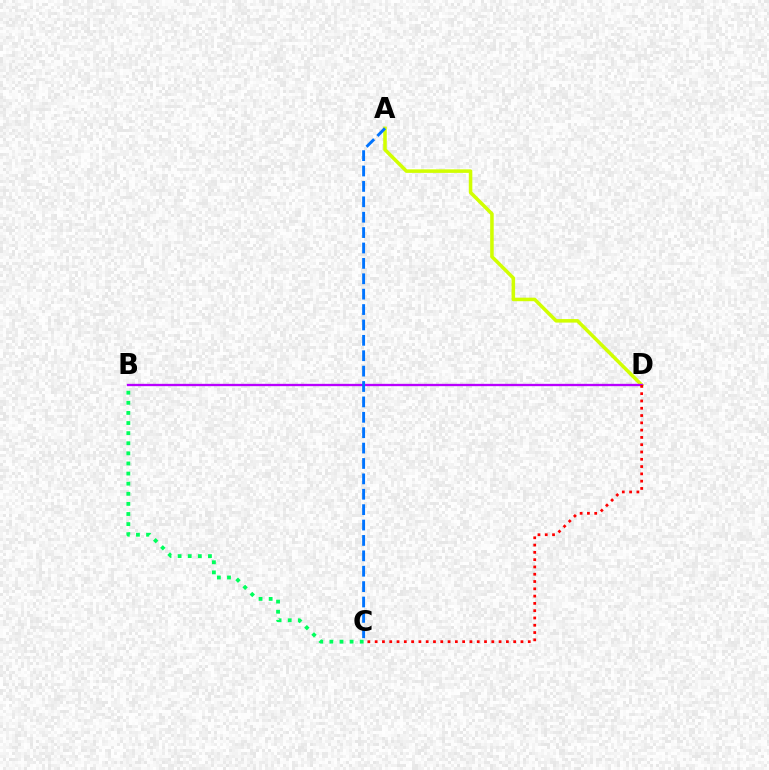{('A', 'D'): [{'color': '#d1ff00', 'line_style': 'solid', 'thickness': 2.55}], ('B', 'D'): [{'color': '#b900ff', 'line_style': 'solid', 'thickness': 1.68}], ('B', 'C'): [{'color': '#00ff5c', 'line_style': 'dotted', 'thickness': 2.75}], ('C', 'D'): [{'color': '#ff0000', 'line_style': 'dotted', 'thickness': 1.98}], ('A', 'C'): [{'color': '#0074ff', 'line_style': 'dashed', 'thickness': 2.09}]}